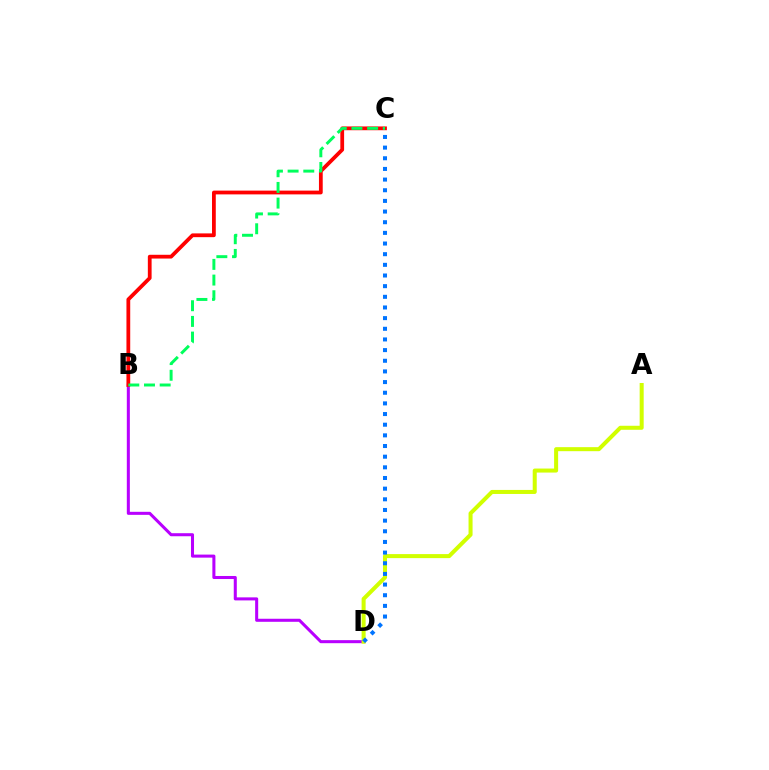{('B', 'D'): [{'color': '#b900ff', 'line_style': 'solid', 'thickness': 2.19}], ('B', 'C'): [{'color': '#ff0000', 'line_style': 'solid', 'thickness': 2.71}, {'color': '#00ff5c', 'line_style': 'dashed', 'thickness': 2.13}], ('A', 'D'): [{'color': '#d1ff00', 'line_style': 'solid', 'thickness': 2.9}], ('C', 'D'): [{'color': '#0074ff', 'line_style': 'dotted', 'thickness': 2.9}]}